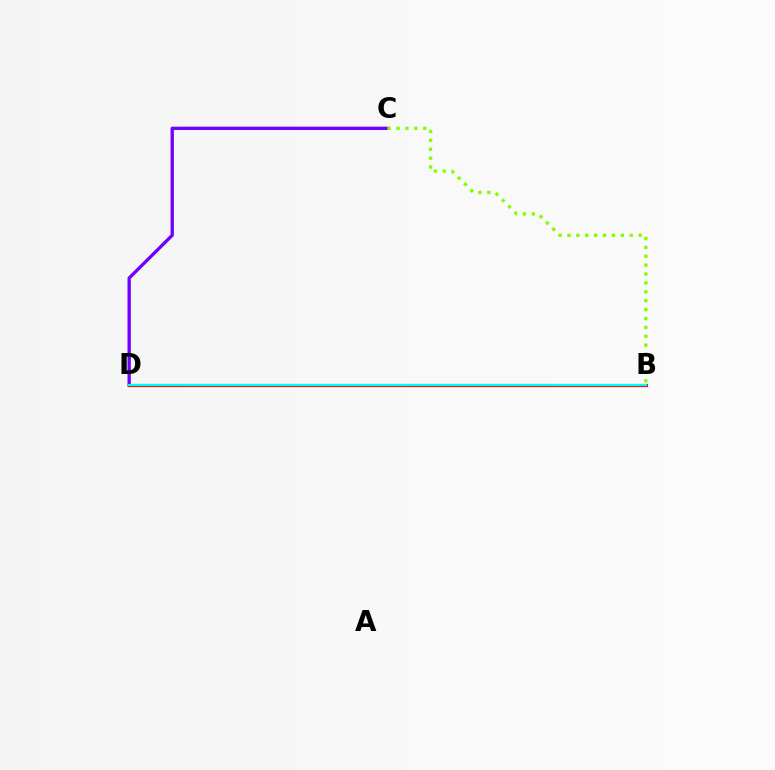{('C', 'D'): [{'color': '#7200ff', 'line_style': 'solid', 'thickness': 2.4}], ('B', 'C'): [{'color': '#84ff00', 'line_style': 'dotted', 'thickness': 2.42}], ('B', 'D'): [{'color': '#ff0000', 'line_style': 'solid', 'thickness': 2.24}, {'color': '#00fff6', 'line_style': 'solid', 'thickness': 1.56}]}